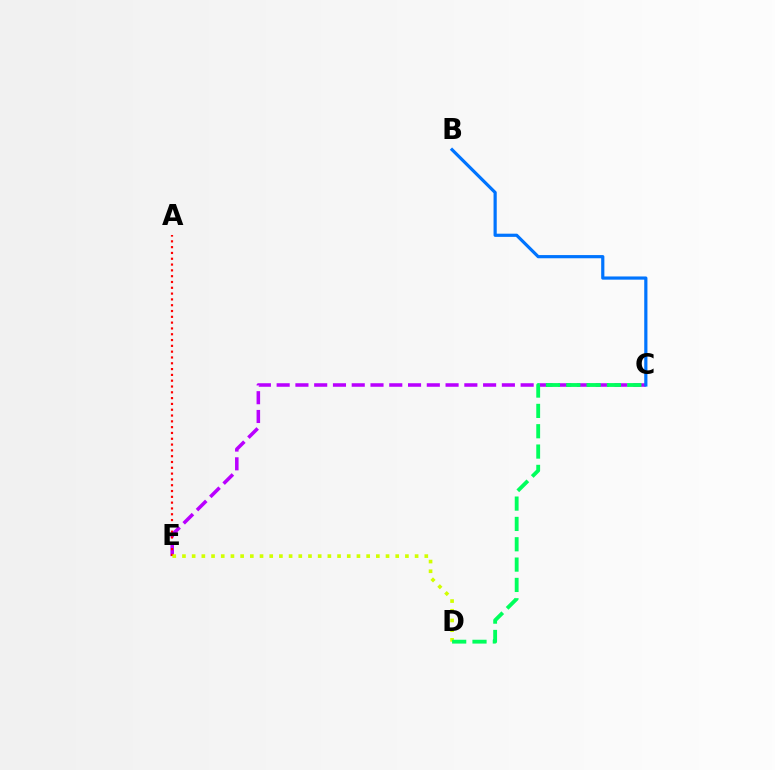{('C', 'E'): [{'color': '#b900ff', 'line_style': 'dashed', 'thickness': 2.55}], ('B', 'C'): [{'color': '#0074ff', 'line_style': 'solid', 'thickness': 2.3}], ('A', 'E'): [{'color': '#ff0000', 'line_style': 'dotted', 'thickness': 1.58}], ('D', 'E'): [{'color': '#d1ff00', 'line_style': 'dotted', 'thickness': 2.63}], ('C', 'D'): [{'color': '#00ff5c', 'line_style': 'dashed', 'thickness': 2.76}]}